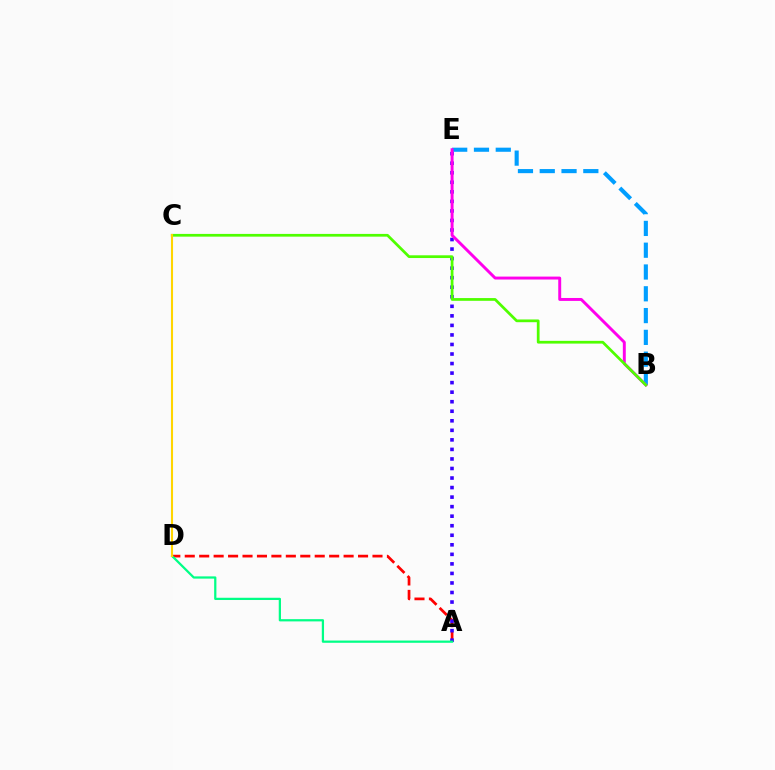{('B', 'E'): [{'color': '#009eff', 'line_style': 'dashed', 'thickness': 2.96}, {'color': '#ff00ed', 'line_style': 'solid', 'thickness': 2.11}], ('A', 'D'): [{'color': '#ff0000', 'line_style': 'dashed', 'thickness': 1.96}, {'color': '#00ff86', 'line_style': 'solid', 'thickness': 1.62}], ('A', 'E'): [{'color': '#3700ff', 'line_style': 'dotted', 'thickness': 2.59}], ('B', 'C'): [{'color': '#4fff00', 'line_style': 'solid', 'thickness': 1.97}], ('C', 'D'): [{'color': '#ffd500', 'line_style': 'solid', 'thickness': 1.51}]}